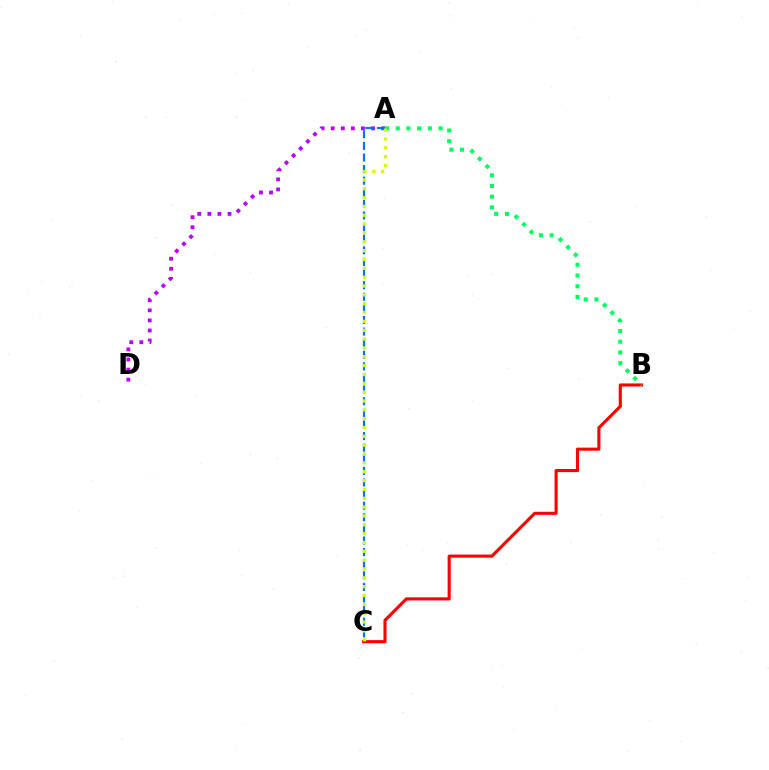{('A', 'D'): [{'color': '#b900ff', 'line_style': 'dotted', 'thickness': 2.74}], ('B', 'C'): [{'color': '#ff0000', 'line_style': 'solid', 'thickness': 2.24}], ('A', 'C'): [{'color': '#0074ff', 'line_style': 'dashed', 'thickness': 1.58}, {'color': '#d1ff00', 'line_style': 'dotted', 'thickness': 2.4}], ('A', 'B'): [{'color': '#00ff5c', 'line_style': 'dotted', 'thickness': 2.91}]}